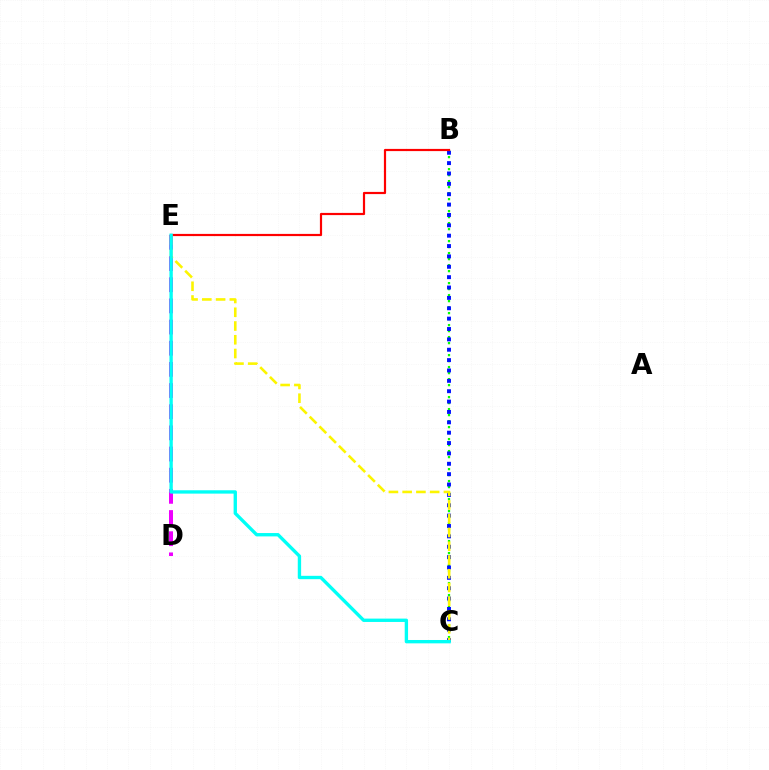{('B', 'C'): [{'color': '#08ff00', 'line_style': 'dotted', 'thickness': 1.63}, {'color': '#0010ff', 'line_style': 'dotted', 'thickness': 2.82}], ('D', 'E'): [{'color': '#ee00ff', 'line_style': 'dashed', 'thickness': 2.88}], ('B', 'E'): [{'color': '#ff0000', 'line_style': 'solid', 'thickness': 1.58}], ('C', 'E'): [{'color': '#fcf500', 'line_style': 'dashed', 'thickness': 1.87}, {'color': '#00fff6', 'line_style': 'solid', 'thickness': 2.41}]}